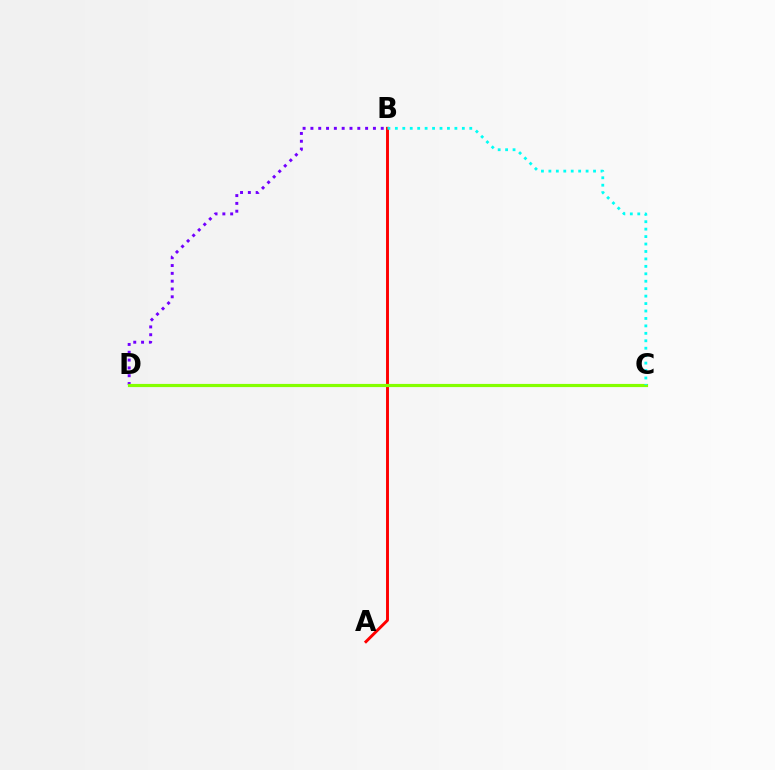{('B', 'D'): [{'color': '#7200ff', 'line_style': 'dotted', 'thickness': 2.12}], ('A', 'B'): [{'color': '#ff0000', 'line_style': 'solid', 'thickness': 2.11}], ('C', 'D'): [{'color': '#84ff00', 'line_style': 'solid', 'thickness': 2.28}], ('B', 'C'): [{'color': '#00fff6', 'line_style': 'dotted', 'thickness': 2.02}]}